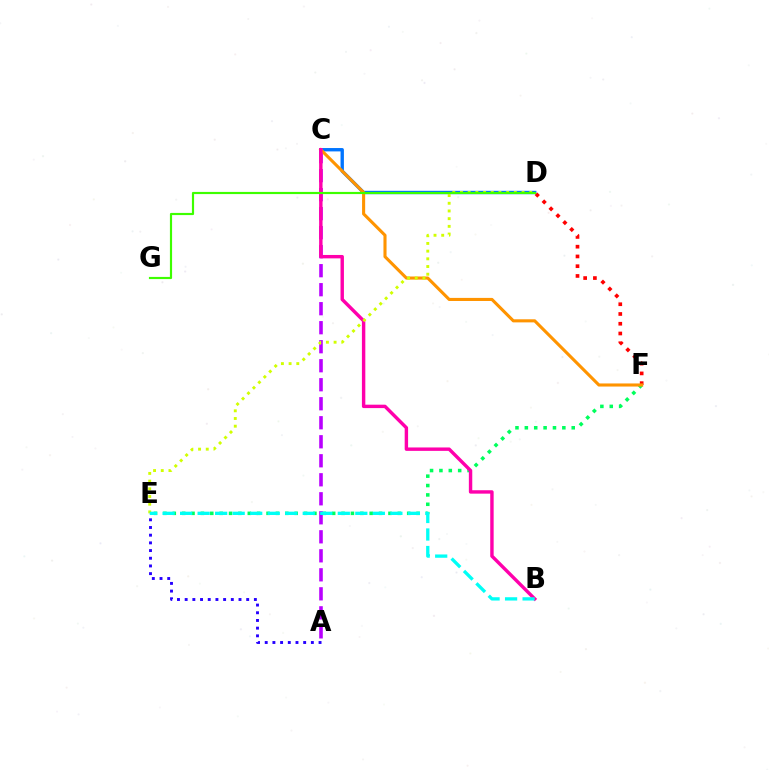{('C', 'D'): [{'color': '#0074ff', 'line_style': 'solid', 'thickness': 2.42}], ('D', 'F'): [{'color': '#ff0000', 'line_style': 'dotted', 'thickness': 2.65}], ('A', 'E'): [{'color': '#2500ff', 'line_style': 'dotted', 'thickness': 2.09}], ('E', 'F'): [{'color': '#00ff5c', 'line_style': 'dotted', 'thickness': 2.55}], ('A', 'C'): [{'color': '#b900ff', 'line_style': 'dashed', 'thickness': 2.58}], ('C', 'F'): [{'color': '#ff9400', 'line_style': 'solid', 'thickness': 2.23}], ('B', 'C'): [{'color': '#ff00ac', 'line_style': 'solid', 'thickness': 2.46}], ('D', 'E'): [{'color': '#d1ff00', 'line_style': 'dotted', 'thickness': 2.09}], ('B', 'E'): [{'color': '#00fff6', 'line_style': 'dashed', 'thickness': 2.38}], ('D', 'G'): [{'color': '#3dff00', 'line_style': 'solid', 'thickness': 1.56}]}